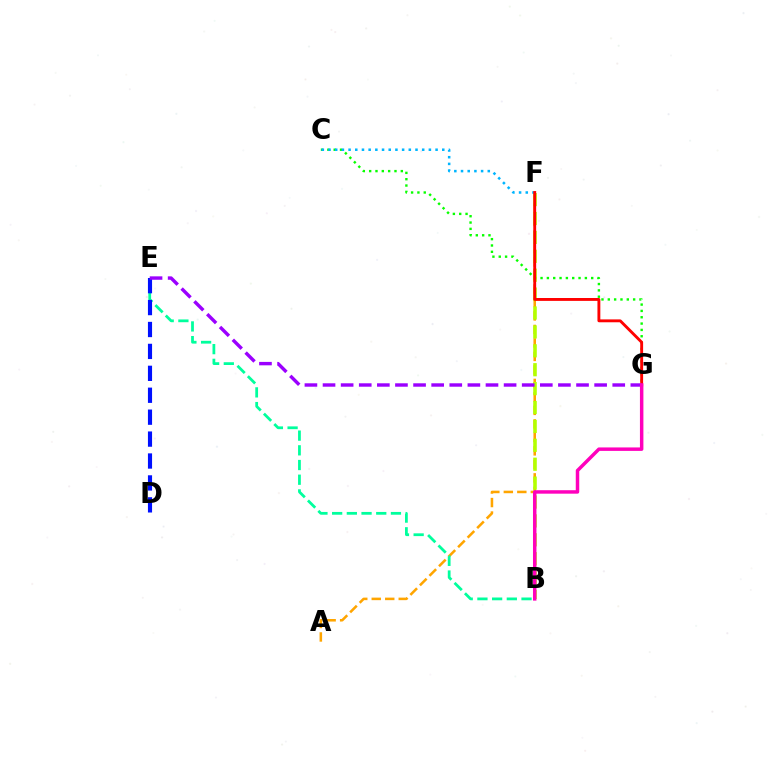{('A', 'F'): [{'color': '#ffa500', 'line_style': 'dashed', 'thickness': 1.83}], ('C', 'G'): [{'color': '#08ff00', 'line_style': 'dotted', 'thickness': 1.72}], ('B', 'E'): [{'color': '#00ff9d', 'line_style': 'dashed', 'thickness': 2.0}], ('B', 'F'): [{'color': '#b3ff00', 'line_style': 'dashed', 'thickness': 2.57}], ('C', 'F'): [{'color': '#00b5ff', 'line_style': 'dotted', 'thickness': 1.82}], ('D', 'E'): [{'color': '#0010ff', 'line_style': 'dashed', 'thickness': 2.98}], ('F', 'G'): [{'color': '#ff0000', 'line_style': 'solid', 'thickness': 2.07}], ('E', 'G'): [{'color': '#9b00ff', 'line_style': 'dashed', 'thickness': 2.46}], ('B', 'G'): [{'color': '#ff00bd', 'line_style': 'solid', 'thickness': 2.49}]}